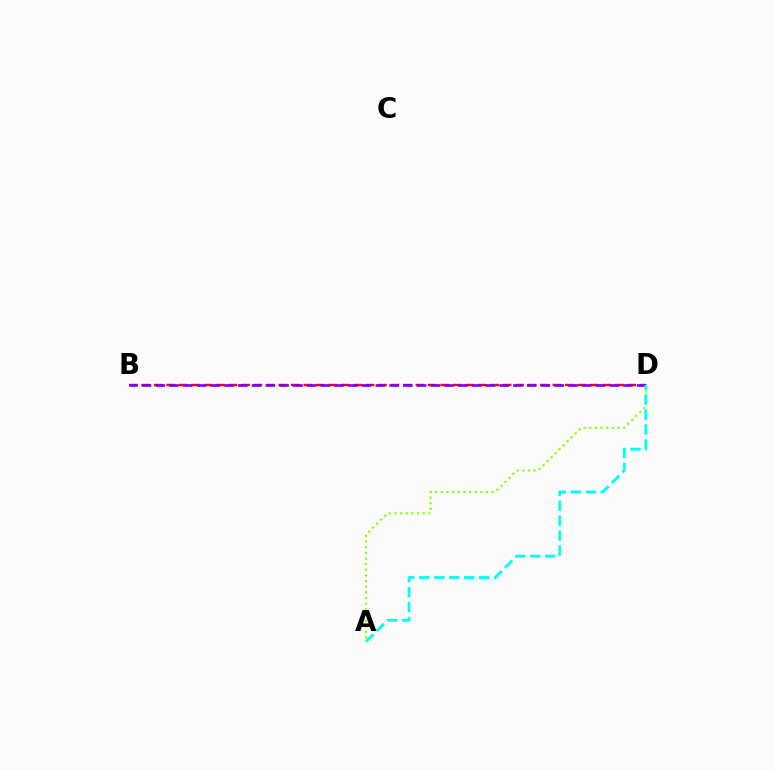{('B', 'D'): [{'color': '#ff0000', 'line_style': 'dashed', 'thickness': 1.69}, {'color': '#7200ff', 'line_style': 'dashed', 'thickness': 1.87}], ('A', 'D'): [{'color': '#84ff00', 'line_style': 'dotted', 'thickness': 1.53}, {'color': '#00fff6', 'line_style': 'dashed', 'thickness': 2.03}]}